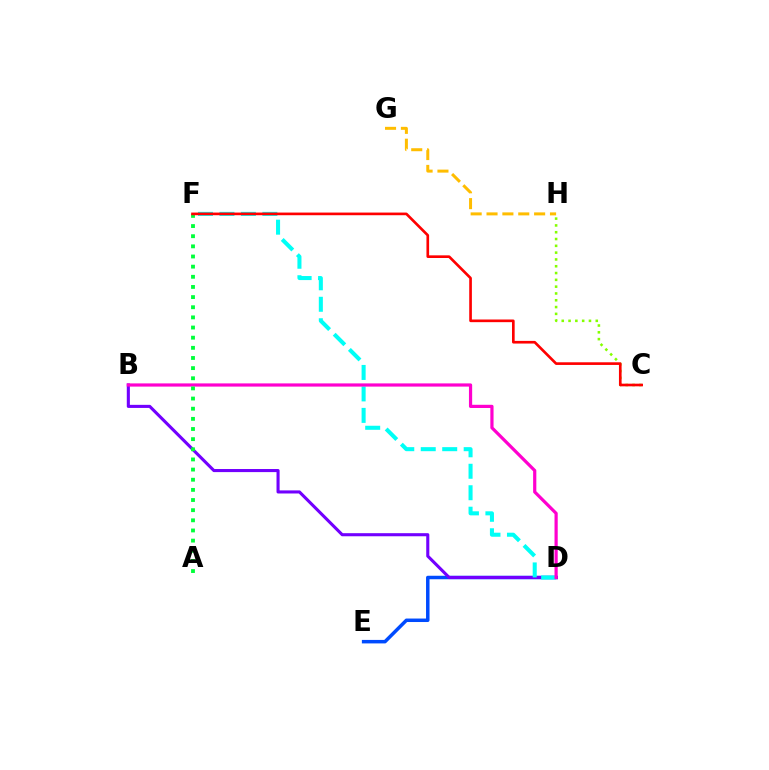{('D', 'E'): [{'color': '#004bff', 'line_style': 'solid', 'thickness': 2.51}], ('B', 'D'): [{'color': '#7200ff', 'line_style': 'solid', 'thickness': 2.22}, {'color': '#ff00cf', 'line_style': 'solid', 'thickness': 2.31}], ('D', 'F'): [{'color': '#00fff6', 'line_style': 'dashed', 'thickness': 2.92}], ('C', 'H'): [{'color': '#84ff00', 'line_style': 'dotted', 'thickness': 1.85}], ('G', 'H'): [{'color': '#ffbd00', 'line_style': 'dashed', 'thickness': 2.16}], ('A', 'F'): [{'color': '#00ff39', 'line_style': 'dotted', 'thickness': 2.76}], ('C', 'F'): [{'color': '#ff0000', 'line_style': 'solid', 'thickness': 1.91}]}